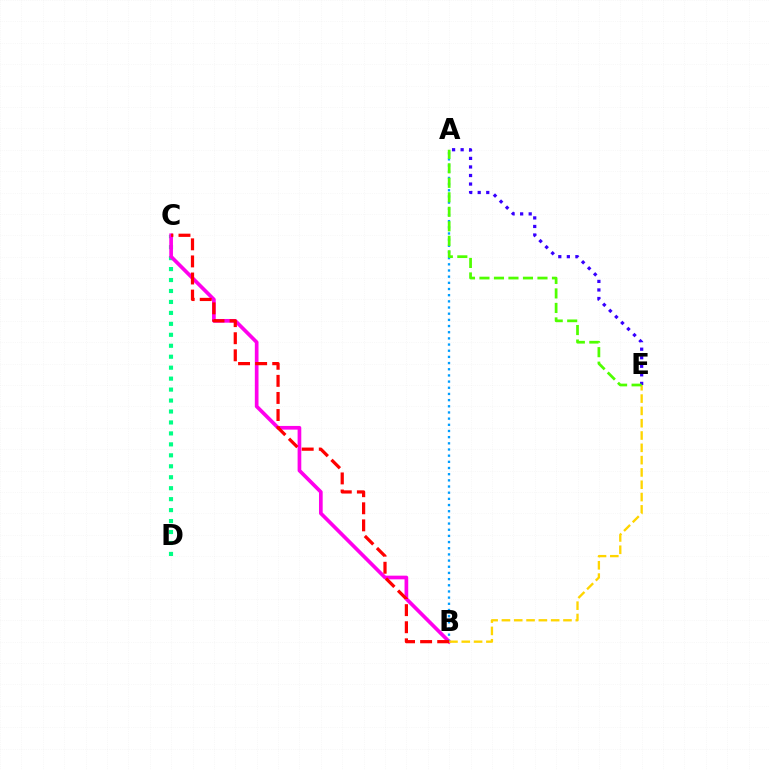{('C', 'D'): [{'color': '#00ff86', 'line_style': 'dotted', 'thickness': 2.98}], ('B', 'C'): [{'color': '#ff00ed', 'line_style': 'solid', 'thickness': 2.66}, {'color': '#ff0000', 'line_style': 'dashed', 'thickness': 2.32}], ('A', 'B'): [{'color': '#009eff', 'line_style': 'dotted', 'thickness': 1.68}], ('B', 'E'): [{'color': '#ffd500', 'line_style': 'dashed', 'thickness': 1.67}], ('A', 'E'): [{'color': '#3700ff', 'line_style': 'dotted', 'thickness': 2.32}, {'color': '#4fff00', 'line_style': 'dashed', 'thickness': 1.97}]}